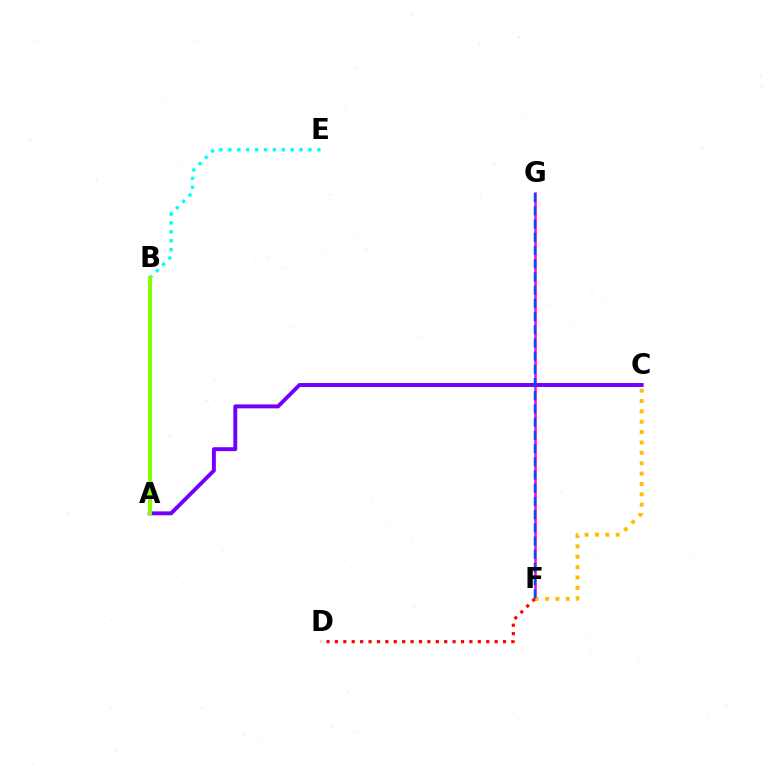{('F', 'G'): [{'color': '#ff00cf', 'line_style': 'solid', 'thickness': 1.8}, {'color': '#004bff', 'line_style': 'dashed', 'thickness': 1.79}], ('C', 'F'): [{'color': '#ffbd00', 'line_style': 'dotted', 'thickness': 2.82}], ('A', 'B'): [{'color': '#00ff39', 'line_style': 'dotted', 'thickness': 1.86}, {'color': '#84ff00', 'line_style': 'solid', 'thickness': 2.84}], ('A', 'C'): [{'color': '#7200ff', 'line_style': 'solid', 'thickness': 2.83}], ('B', 'E'): [{'color': '#00fff6', 'line_style': 'dotted', 'thickness': 2.42}], ('D', 'F'): [{'color': '#ff0000', 'line_style': 'dotted', 'thickness': 2.28}]}